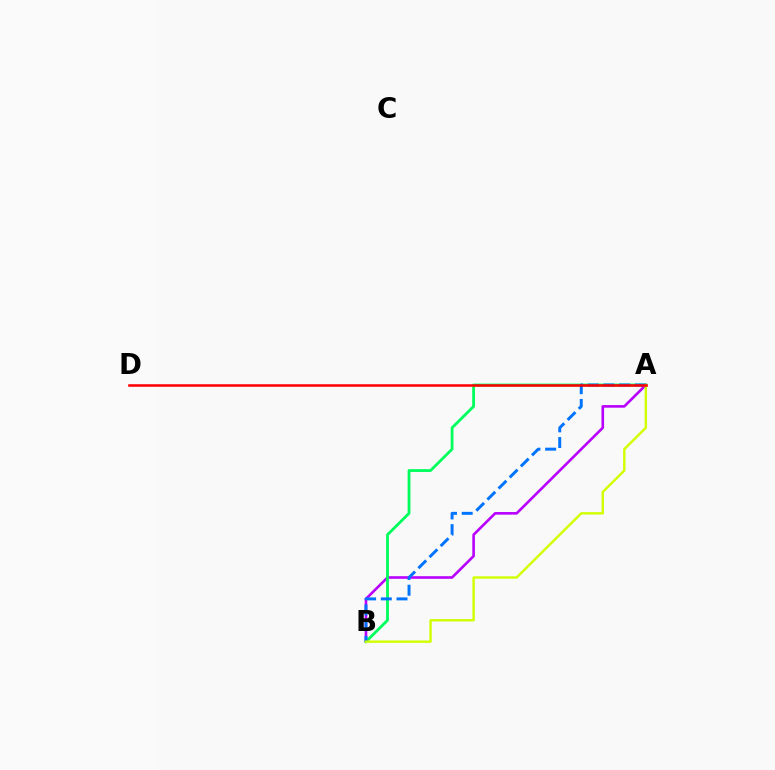{('A', 'B'): [{'color': '#b900ff', 'line_style': 'solid', 'thickness': 1.88}, {'color': '#00ff5c', 'line_style': 'solid', 'thickness': 2.02}, {'color': '#0074ff', 'line_style': 'dashed', 'thickness': 2.13}, {'color': '#d1ff00', 'line_style': 'solid', 'thickness': 1.73}], ('A', 'D'): [{'color': '#ff0000', 'line_style': 'solid', 'thickness': 1.84}]}